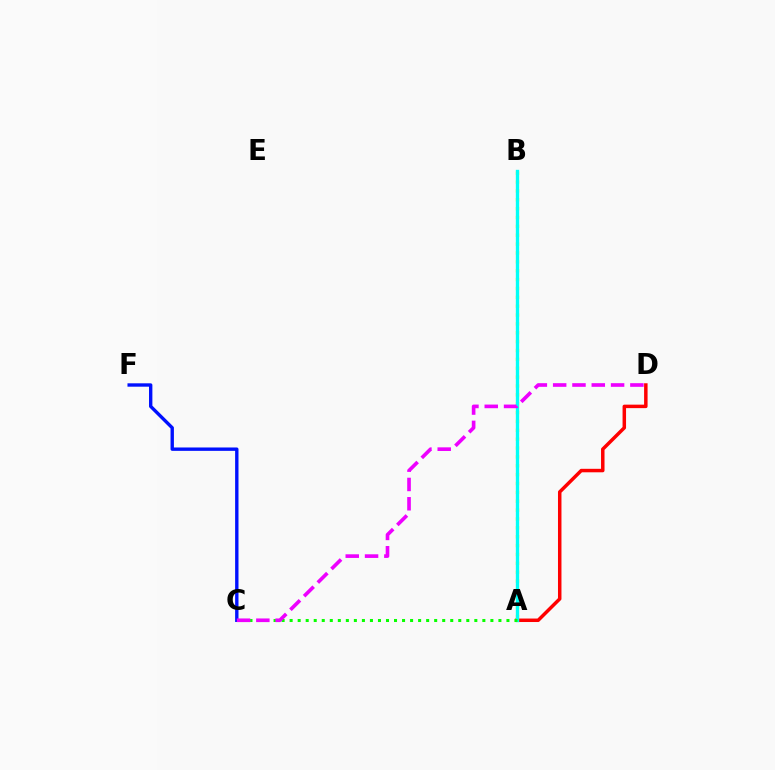{('A', 'B'): [{'color': '#fcf500', 'line_style': 'dotted', 'thickness': 2.41}, {'color': '#00fff6', 'line_style': 'solid', 'thickness': 2.42}], ('A', 'D'): [{'color': '#ff0000', 'line_style': 'solid', 'thickness': 2.51}], ('A', 'C'): [{'color': '#08ff00', 'line_style': 'dotted', 'thickness': 2.18}], ('C', 'F'): [{'color': '#0010ff', 'line_style': 'solid', 'thickness': 2.43}], ('C', 'D'): [{'color': '#ee00ff', 'line_style': 'dashed', 'thickness': 2.62}]}